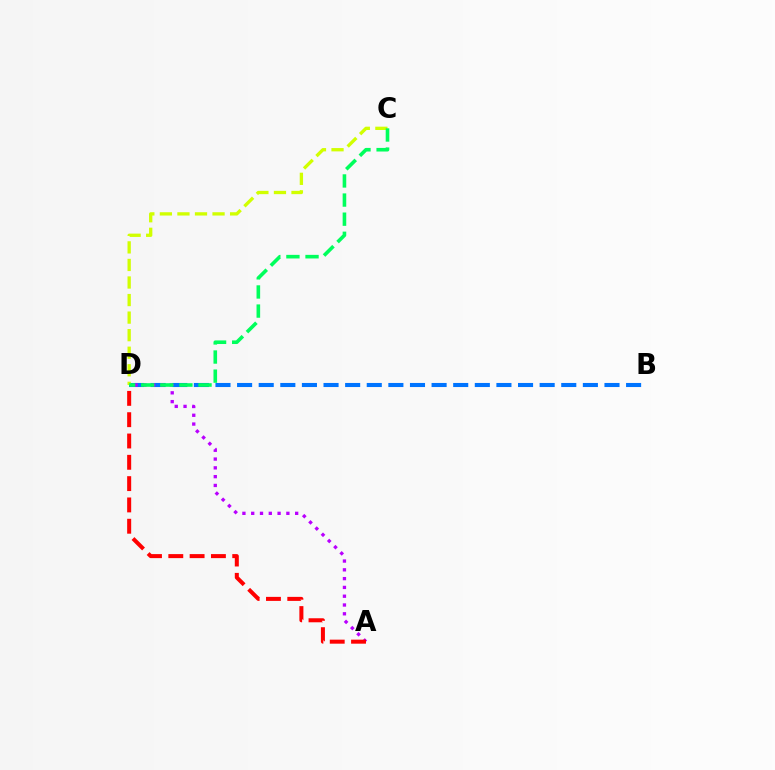{('B', 'D'): [{'color': '#0074ff', 'line_style': 'dashed', 'thickness': 2.94}], ('C', 'D'): [{'color': '#d1ff00', 'line_style': 'dashed', 'thickness': 2.38}, {'color': '#00ff5c', 'line_style': 'dashed', 'thickness': 2.6}], ('A', 'D'): [{'color': '#b900ff', 'line_style': 'dotted', 'thickness': 2.39}, {'color': '#ff0000', 'line_style': 'dashed', 'thickness': 2.89}]}